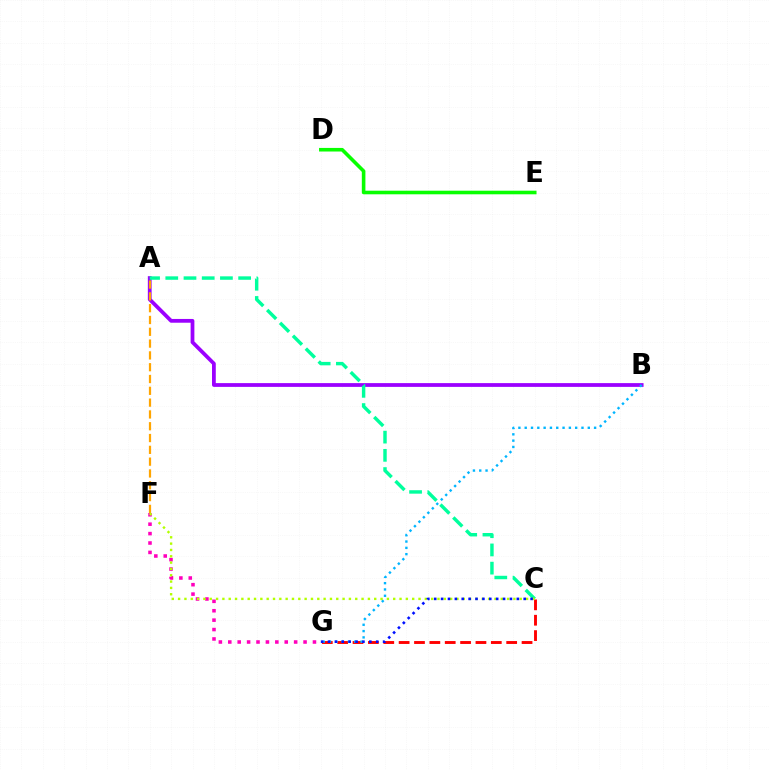{('C', 'G'): [{'color': '#ff0000', 'line_style': 'dashed', 'thickness': 2.09}, {'color': '#0010ff', 'line_style': 'dotted', 'thickness': 1.87}], ('F', 'G'): [{'color': '#ff00bd', 'line_style': 'dotted', 'thickness': 2.56}], ('A', 'B'): [{'color': '#9b00ff', 'line_style': 'solid', 'thickness': 2.71}], ('A', 'C'): [{'color': '#00ff9d', 'line_style': 'dashed', 'thickness': 2.47}], ('B', 'G'): [{'color': '#00b5ff', 'line_style': 'dotted', 'thickness': 1.71}], ('D', 'E'): [{'color': '#08ff00', 'line_style': 'solid', 'thickness': 2.59}], ('A', 'F'): [{'color': '#ffa500', 'line_style': 'dashed', 'thickness': 1.6}], ('C', 'F'): [{'color': '#b3ff00', 'line_style': 'dotted', 'thickness': 1.72}]}